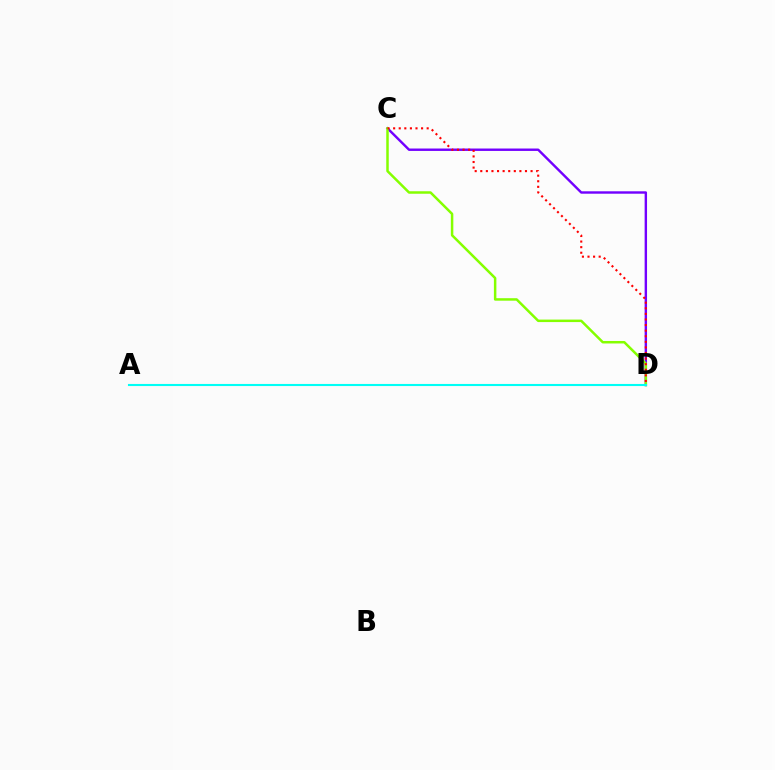{('C', 'D'): [{'color': '#7200ff', 'line_style': 'solid', 'thickness': 1.74}, {'color': '#84ff00', 'line_style': 'solid', 'thickness': 1.79}, {'color': '#ff0000', 'line_style': 'dotted', 'thickness': 1.52}], ('A', 'D'): [{'color': '#00fff6', 'line_style': 'solid', 'thickness': 1.51}]}